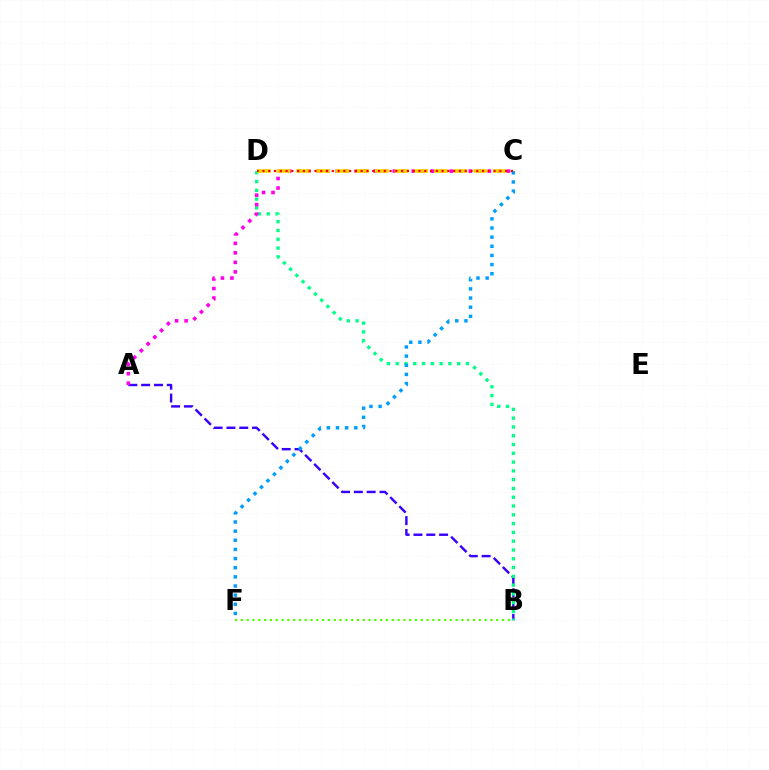{('A', 'B'): [{'color': '#3700ff', 'line_style': 'dashed', 'thickness': 1.74}], ('B', 'D'): [{'color': '#00ff86', 'line_style': 'dotted', 'thickness': 2.39}], ('A', 'C'): [{'color': '#ff00ed', 'line_style': 'dotted', 'thickness': 2.58}], ('B', 'F'): [{'color': '#4fff00', 'line_style': 'dotted', 'thickness': 1.58}], ('C', 'D'): [{'color': '#ffd500', 'line_style': 'dashed', 'thickness': 2.67}, {'color': '#ff0000', 'line_style': 'dotted', 'thickness': 1.57}], ('C', 'F'): [{'color': '#009eff', 'line_style': 'dotted', 'thickness': 2.48}]}